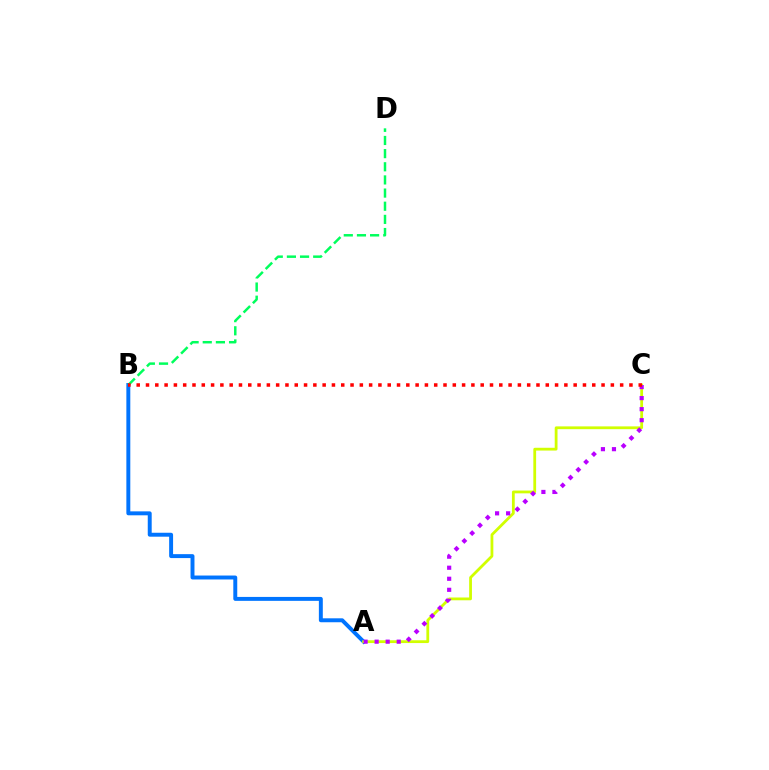{('A', 'B'): [{'color': '#0074ff', 'line_style': 'solid', 'thickness': 2.83}], ('A', 'C'): [{'color': '#d1ff00', 'line_style': 'solid', 'thickness': 2.01}, {'color': '#b900ff', 'line_style': 'dotted', 'thickness': 3.0}], ('B', 'D'): [{'color': '#00ff5c', 'line_style': 'dashed', 'thickness': 1.79}], ('B', 'C'): [{'color': '#ff0000', 'line_style': 'dotted', 'thickness': 2.53}]}